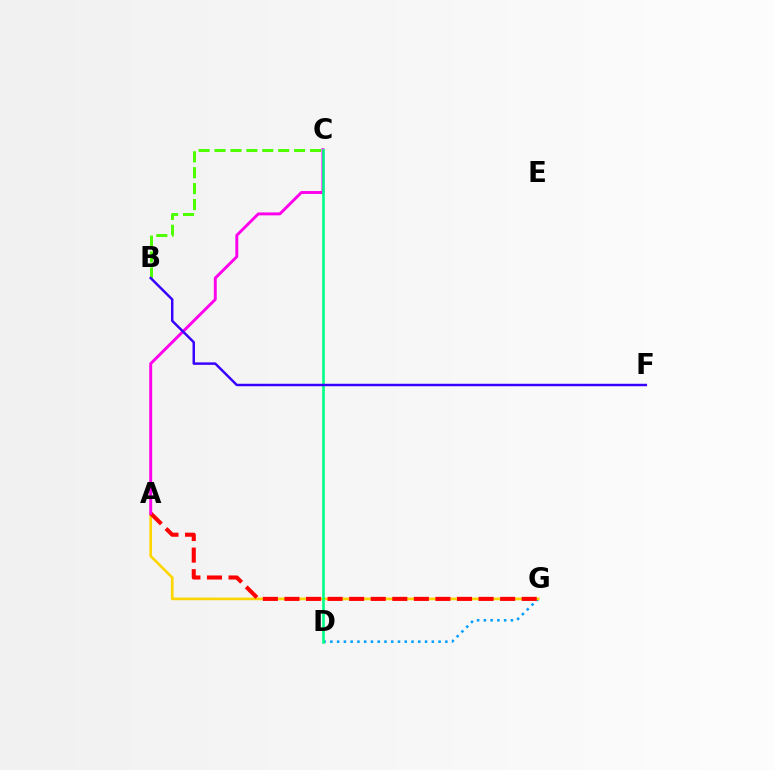{('D', 'G'): [{'color': '#009eff', 'line_style': 'dotted', 'thickness': 1.84}], ('A', 'G'): [{'color': '#ffd500', 'line_style': 'solid', 'thickness': 1.91}, {'color': '#ff0000', 'line_style': 'dashed', 'thickness': 2.93}], ('B', 'C'): [{'color': '#4fff00', 'line_style': 'dashed', 'thickness': 2.16}], ('A', 'C'): [{'color': '#ff00ed', 'line_style': 'solid', 'thickness': 2.11}], ('C', 'D'): [{'color': '#00ff86', 'line_style': 'solid', 'thickness': 1.88}], ('B', 'F'): [{'color': '#3700ff', 'line_style': 'solid', 'thickness': 1.77}]}